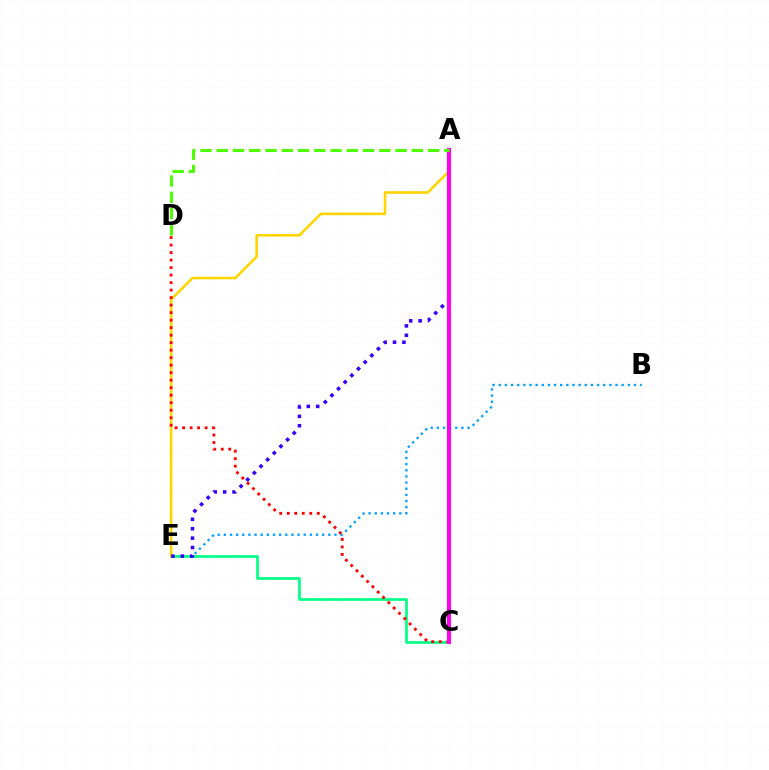{('B', 'E'): [{'color': '#009eff', 'line_style': 'dotted', 'thickness': 1.67}], ('C', 'E'): [{'color': '#00ff86', 'line_style': 'solid', 'thickness': 1.93}], ('A', 'E'): [{'color': '#ffd500', 'line_style': 'solid', 'thickness': 1.88}, {'color': '#3700ff', 'line_style': 'dotted', 'thickness': 2.55}], ('C', 'D'): [{'color': '#ff0000', 'line_style': 'dotted', 'thickness': 2.04}], ('A', 'C'): [{'color': '#ff00ed', 'line_style': 'solid', 'thickness': 2.95}], ('A', 'D'): [{'color': '#4fff00', 'line_style': 'dashed', 'thickness': 2.21}]}